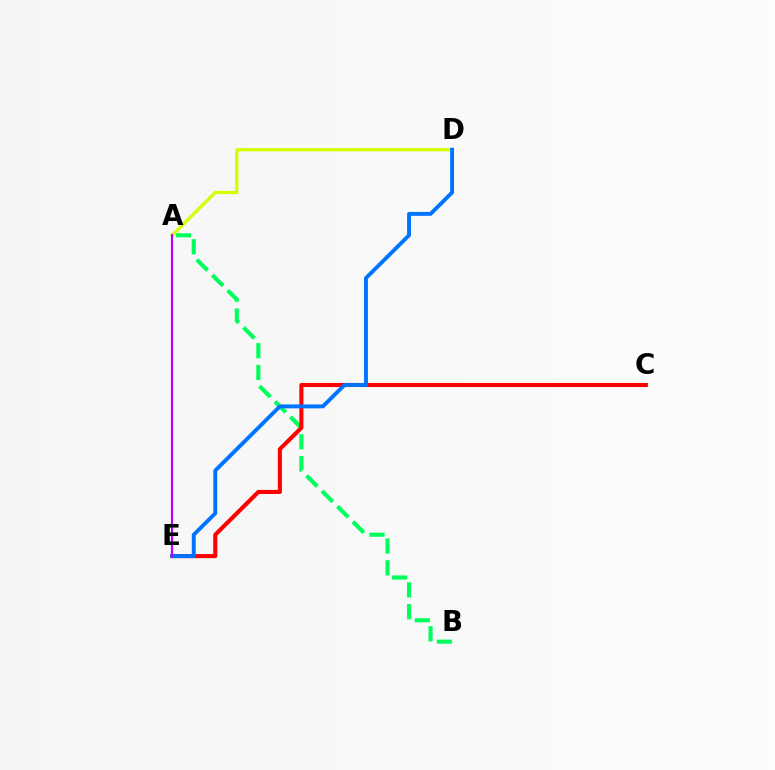{('A', 'B'): [{'color': '#00ff5c', 'line_style': 'dashed', 'thickness': 2.96}], ('C', 'E'): [{'color': '#ff0000', 'line_style': 'solid', 'thickness': 2.94}], ('A', 'D'): [{'color': '#d1ff00', 'line_style': 'solid', 'thickness': 2.33}], ('D', 'E'): [{'color': '#0074ff', 'line_style': 'solid', 'thickness': 2.81}], ('A', 'E'): [{'color': '#b900ff', 'line_style': 'solid', 'thickness': 1.56}]}